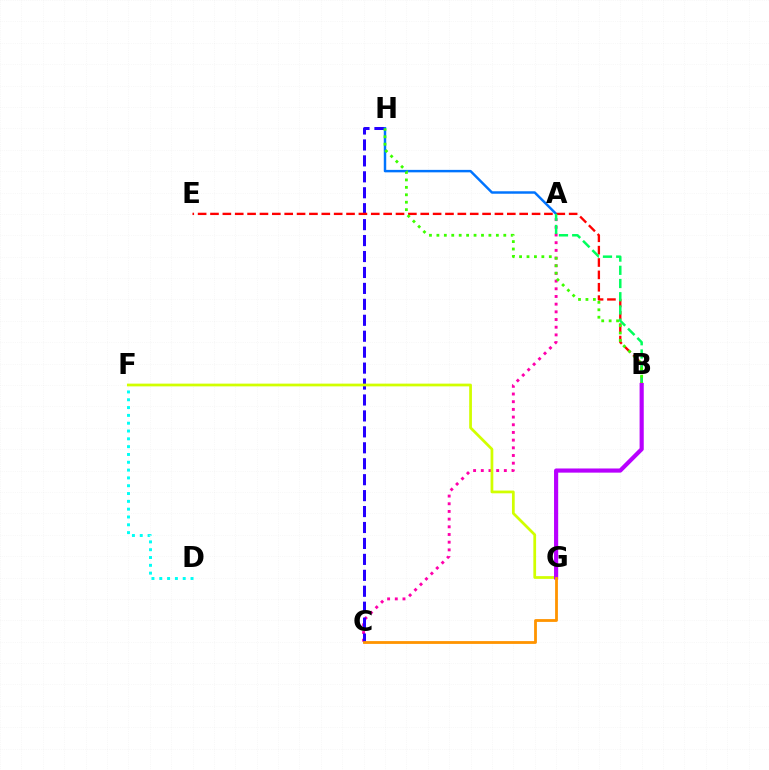{('D', 'F'): [{'color': '#00fff6', 'line_style': 'dotted', 'thickness': 2.12}], ('A', 'C'): [{'color': '#ff00ac', 'line_style': 'dotted', 'thickness': 2.09}], ('C', 'H'): [{'color': '#2500ff', 'line_style': 'dashed', 'thickness': 2.17}], ('A', 'H'): [{'color': '#0074ff', 'line_style': 'solid', 'thickness': 1.77}], ('B', 'E'): [{'color': '#ff0000', 'line_style': 'dashed', 'thickness': 1.68}], ('F', 'G'): [{'color': '#d1ff00', 'line_style': 'solid', 'thickness': 1.98}], ('A', 'B'): [{'color': '#00ff5c', 'line_style': 'dashed', 'thickness': 1.8}], ('B', 'H'): [{'color': '#3dff00', 'line_style': 'dotted', 'thickness': 2.02}], ('B', 'G'): [{'color': '#b900ff', 'line_style': 'solid', 'thickness': 2.99}], ('C', 'G'): [{'color': '#ff9400', 'line_style': 'solid', 'thickness': 2.02}]}